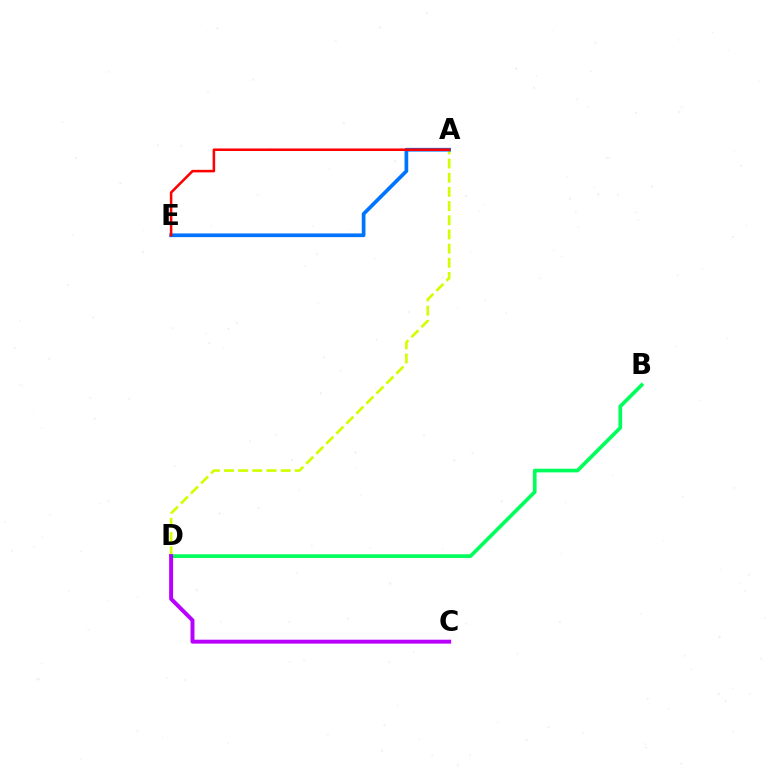{('A', 'D'): [{'color': '#d1ff00', 'line_style': 'dashed', 'thickness': 1.93}], ('A', 'E'): [{'color': '#0074ff', 'line_style': 'solid', 'thickness': 2.67}, {'color': '#ff0000', 'line_style': 'solid', 'thickness': 1.83}], ('B', 'D'): [{'color': '#00ff5c', 'line_style': 'solid', 'thickness': 2.65}], ('C', 'D'): [{'color': '#b900ff', 'line_style': 'solid', 'thickness': 2.84}]}